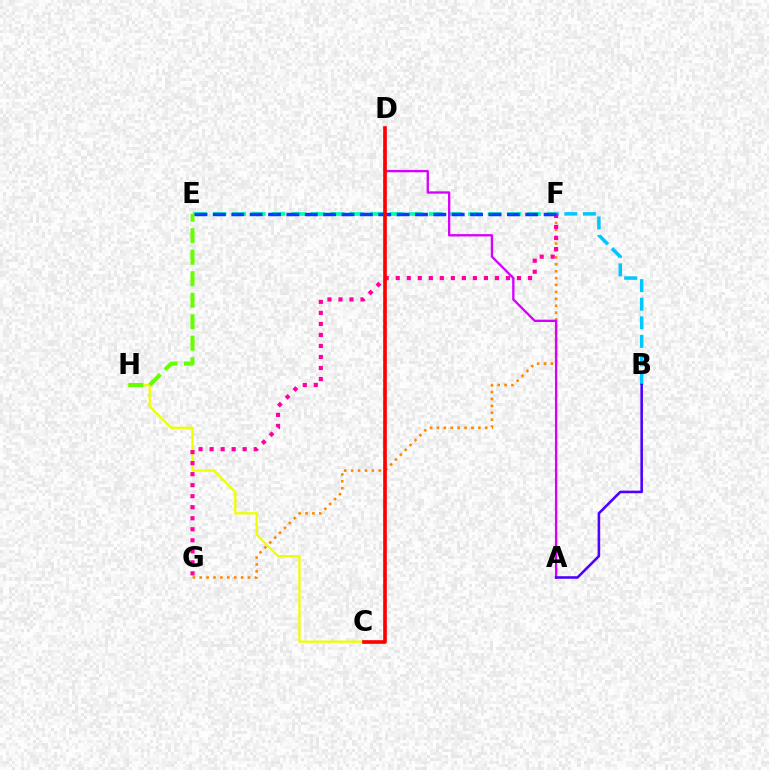{('C', 'D'): [{'color': '#00ff27', 'line_style': 'dotted', 'thickness': 1.68}, {'color': '#ff0000', 'line_style': 'solid', 'thickness': 2.62}], ('F', 'G'): [{'color': '#ff8800', 'line_style': 'dotted', 'thickness': 1.87}, {'color': '#ff00a0', 'line_style': 'dotted', 'thickness': 2.99}], ('B', 'F'): [{'color': '#00c7ff', 'line_style': 'dashed', 'thickness': 2.52}], ('C', 'H'): [{'color': '#eeff00', 'line_style': 'solid', 'thickness': 1.66}], ('E', 'F'): [{'color': '#00ffaf', 'line_style': 'dashed', 'thickness': 2.67}, {'color': '#003fff', 'line_style': 'dashed', 'thickness': 2.5}], ('A', 'D'): [{'color': '#d600ff', 'line_style': 'solid', 'thickness': 1.68}], ('E', 'H'): [{'color': '#66ff00', 'line_style': 'dashed', 'thickness': 2.92}], ('A', 'B'): [{'color': '#4f00ff', 'line_style': 'solid', 'thickness': 1.86}]}